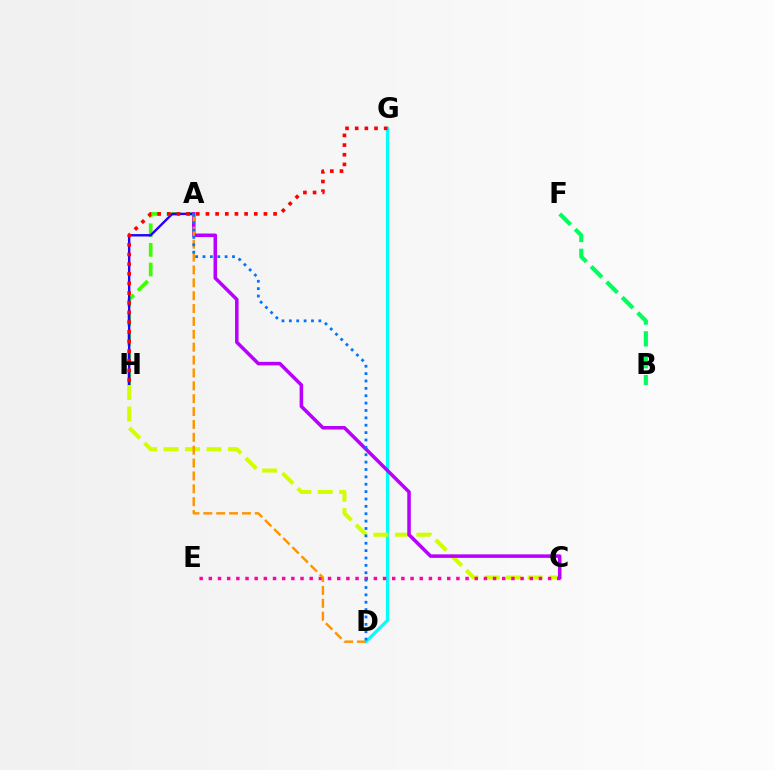{('A', 'H'): [{'color': '#3dff00', 'line_style': 'dashed', 'thickness': 2.66}, {'color': '#2500ff', 'line_style': 'solid', 'thickness': 1.72}], ('D', 'G'): [{'color': '#00fff6', 'line_style': 'solid', 'thickness': 2.27}], ('C', 'H'): [{'color': '#d1ff00', 'line_style': 'dashed', 'thickness': 2.92}], ('B', 'F'): [{'color': '#00ff5c', 'line_style': 'dashed', 'thickness': 2.97}], ('C', 'E'): [{'color': '#ff00ac', 'line_style': 'dotted', 'thickness': 2.49}], ('A', 'C'): [{'color': '#b900ff', 'line_style': 'solid', 'thickness': 2.54}], ('G', 'H'): [{'color': '#ff0000', 'line_style': 'dotted', 'thickness': 2.63}], ('A', 'D'): [{'color': '#ff9400', 'line_style': 'dashed', 'thickness': 1.75}, {'color': '#0074ff', 'line_style': 'dotted', 'thickness': 2.0}]}